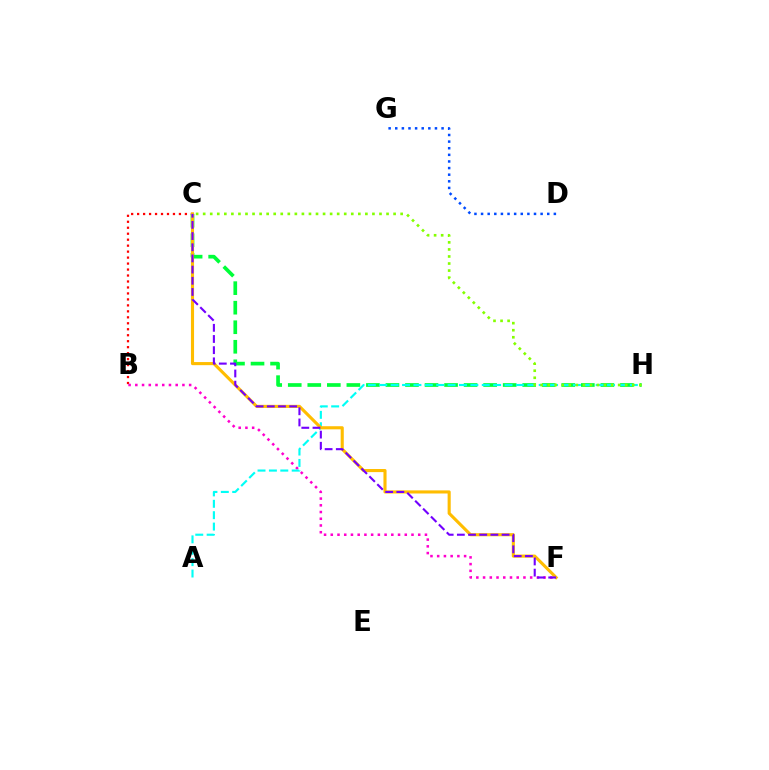{('D', 'G'): [{'color': '#004bff', 'line_style': 'dotted', 'thickness': 1.8}], ('B', 'C'): [{'color': '#ff0000', 'line_style': 'dotted', 'thickness': 1.62}], ('B', 'F'): [{'color': '#ff00cf', 'line_style': 'dotted', 'thickness': 1.83}], ('C', 'H'): [{'color': '#00ff39', 'line_style': 'dashed', 'thickness': 2.65}, {'color': '#84ff00', 'line_style': 'dotted', 'thickness': 1.92}], ('A', 'H'): [{'color': '#00fff6', 'line_style': 'dashed', 'thickness': 1.55}], ('C', 'F'): [{'color': '#ffbd00', 'line_style': 'solid', 'thickness': 2.24}, {'color': '#7200ff', 'line_style': 'dashed', 'thickness': 1.52}]}